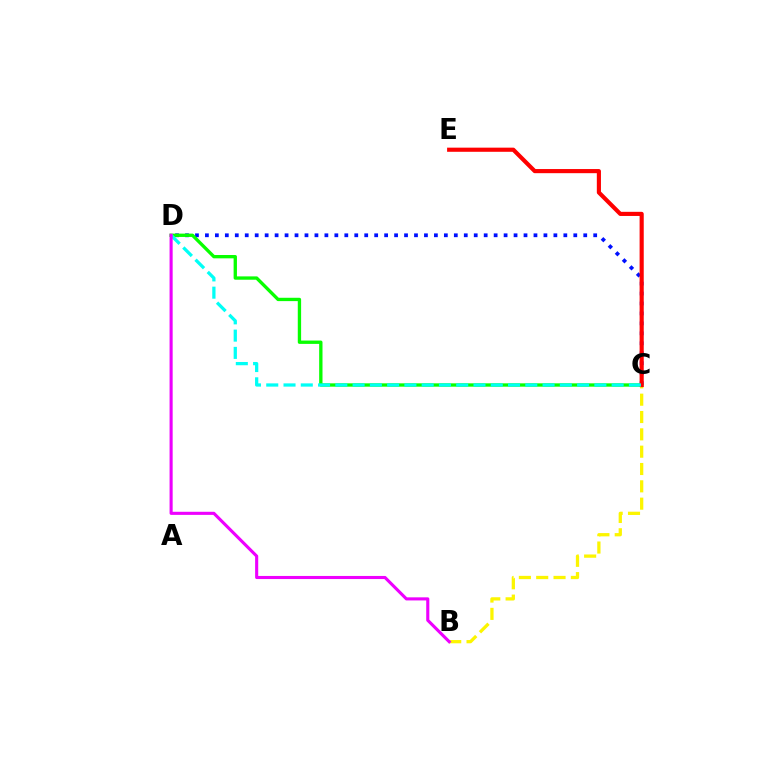{('B', 'C'): [{'color': '#fcf500', 'line_style': 'dashed', 'thickness': 2.35}], ('C', 'D'): [{'color': '#0010ff', 'line_style': 'dotted', 'thickness': 2.71}, {'color': '#08ff00', 'line_style': 'solid', 'thickness': 2.4}, {'color': '#00fff6', 'line_style': 'dashed', 'thickness': 2.35}], ('C', 'E'): [{'color': '#ff0000', 'line_style': 'solid', 'thickness': 2.98}], ('B', 'D'): [{'color': '#ee00ff', 'line_style': 'solid', 'thickness': 2.23}]}